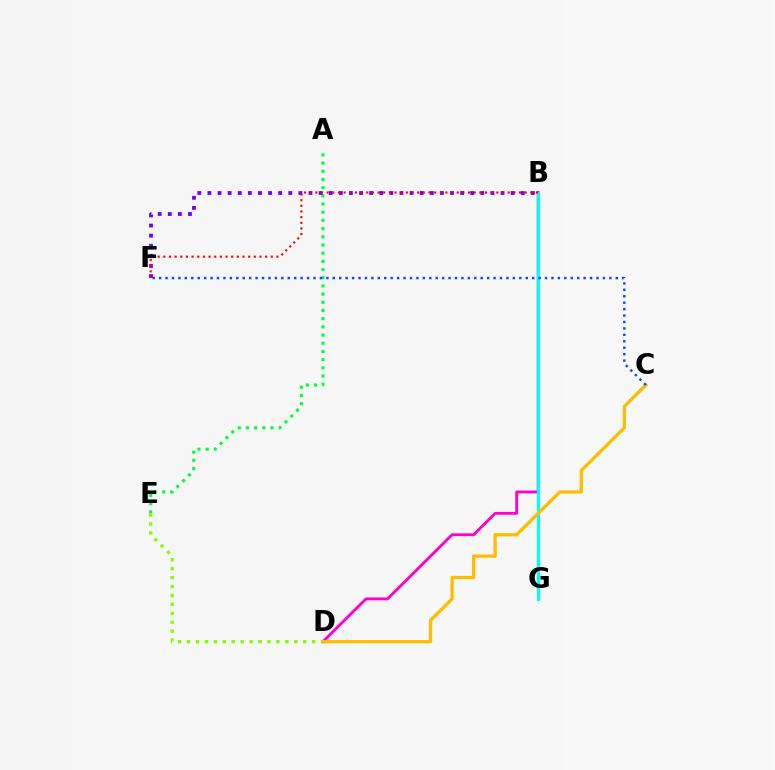{('A', 'E'): [{'color': '#00ff39', 'line_style': 'dotted', 'thickness': 2.23}], ('B', 'D'): [{'color': '#ff00cf', 'line_style': 'solid', 'thickness': 2.05}], ('B', 'F'): [{'color': '#7200ff', 'line_style': 'dotted', 'thickness': 2.75}, {'color': '#ff0000', 'line_style': 'dotted', 'thickness': 1.54}], ('B', 'G'): [{'color': '#00fff6', 'line_style': 'solid', 'thickness': 2.31}], ('D', 'E'): [{'color': '#84ff00', 'line_style': 'dotted', 'thickness': 2.43}], ('C', 'D'): [{'color': '#ffbd00', 'line_style': 'solid', 'thickness': 2.36}], ('C', 'F'): [{'color': '#004bff', 'line_style': 'dotted', 'thickness': 1.75}]}